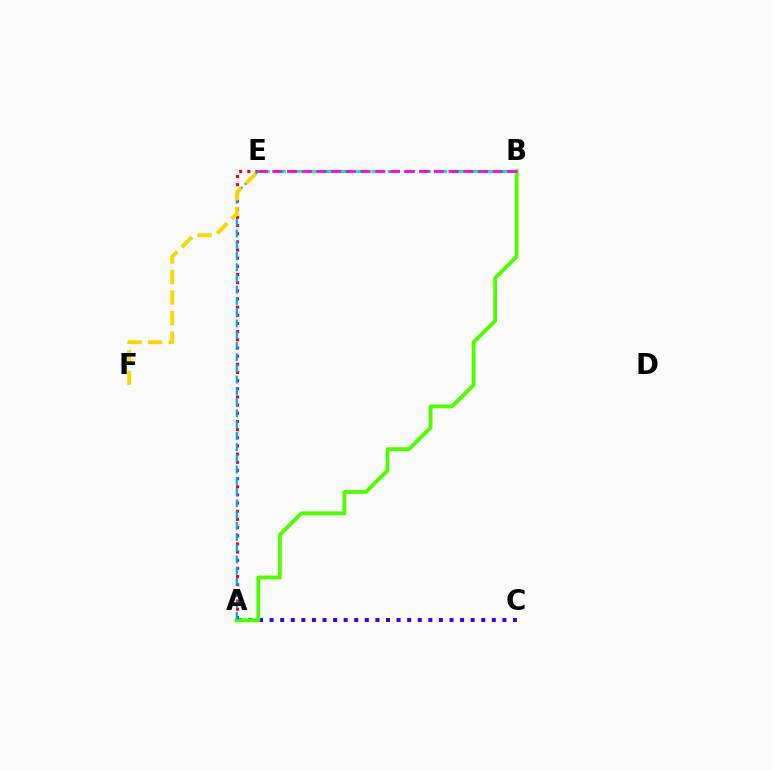{('A', 'E'): [{'color': '#ff0000', 'line_style': 'dotted', 'thickness': 2.22}, {'color': '#009eff', 'line_style': 'dashed', 'thickness': 1.53}], ('A', 'C'): [{'color': '#3700ff', 'line_style': 'dotted', 'thickness': 2.88}], ('B', 'E'): [{'color': '#00ff86', 'line_style': 'dashed', 'thickness': 2.19}, {'color': '#ff00ed', 'line_style': 'dashed', 'thickness': 1.99}], ('A', 'B'): [{'color': '#4fff00', 'line_style': 'solid', 'thickness': 2.78}], ('E', 'F'): [{'color': '#ffd500', 'line_style': 'dashed', 'thickness': 2.79}]}